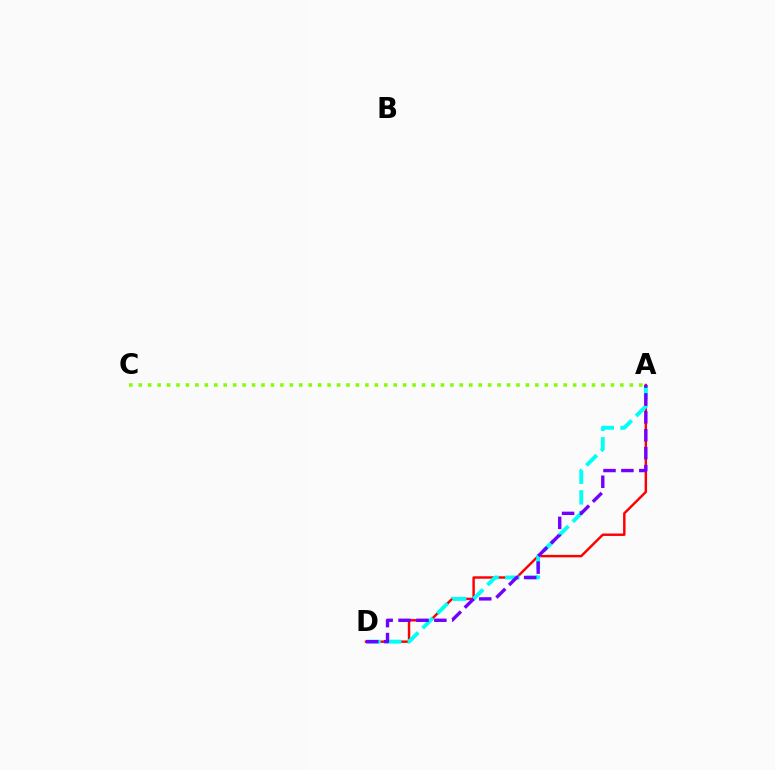{('A', 'D'): [{'color': '#ff0000', 'line_style': 'solid', 'thickness': 1.76}, {'color': '#00fff6', 'line_style': 'dashed', 'thickness': 2.81}, {'color': '#7200ff', 'line_style': 'dashed', 'thickness': 2.43}], ('A', 'C'): [{'color': '#84ff00', 'line_style': 'dotted', 'thickness': 2.57}]}